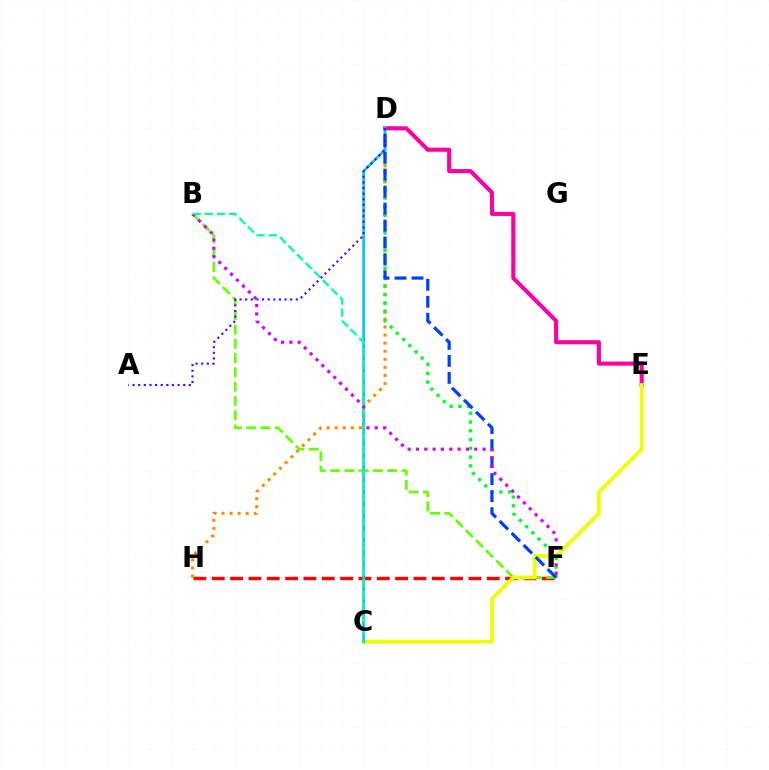{('F', 'H'): [{'color': '#ff0000', 'line_style': 'dashed', 'thickness': 2.49}], ('D', 'E'): [{'color': '#ff00a0', 'line_style': 'solid', 'thickness': 2.94}], ('D', 'H'): [{'color': '#ff8800', 'line_style': 'dotted', 'thickness': 2.19}], ('B', 'F'): [{'color': '#66ff00', 'line_style': 'dashed', 'thickness': 1.94}, {'color': '#d600ff', 'line_style': 'dotted', 'thickness': 2.26}], ('C', 'E'): [{'color': '#eeff00', 'line_style': 'solid', 'thickness': 2.71}], ('D', 'F'): [{'color': '#00ff27', 'line_style': 'dotted', 'thickness': 2.38}, {'color': '#003fff', 'line_style': 'dashed', 'thickness': 2.31}], ('C', 'D'): [{'color': '#00c7ff', 'line_style': 'solid', 'thickness': 1.94}], ('A', 'D'): [{'color': '#4f00ff', 'line_style': 'dotted', 'thickness': 1.53}], ('B', 'C'): [{'color': '#00ffaf', 'line_style': 'dashed', 'thickness': 1.65}]}